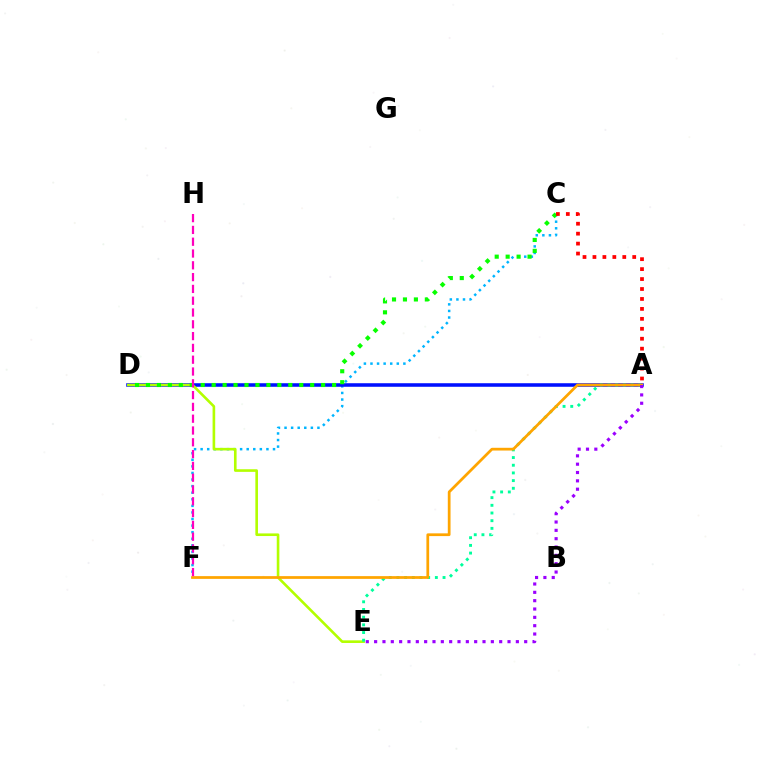{('C', 'F'): [{'color': '#00b5ff', 'line_style': 'dotted', 'thickness': 1.79}], ('A', 'D'): [{'color': '#0010ff', 'line_style': 'solid', 'thickness': 2.56}], ('D', 'E'): [{'color': '#b3ff00', 'line_style': 'solid', 'thickness': 1.89}], ('C', 'D'): [{'color': '#08ff00', 'line_style': 'dotted', 'thickness': 2.97}], ('A', 'E'): [{'color': '#00ff9d', 'line_style': 'dotted', 'thickness': 2.09}, {'color': '#9b00ff', 'line_style': 'dotted', 'thickness': 2.27}], ('A', 'F'): [{'color': '#ffa500', 'line_style': 'solid', 'thickness': 1.98}], ('A', 'C'): [{'color': '#ff0000', 'line_style': 'dotted', 'thickness': 2.7}], ('F', 'H'): [{'color': '#ff00bd', 'line_style': 'dashed', 'thickness': 1.6}]}